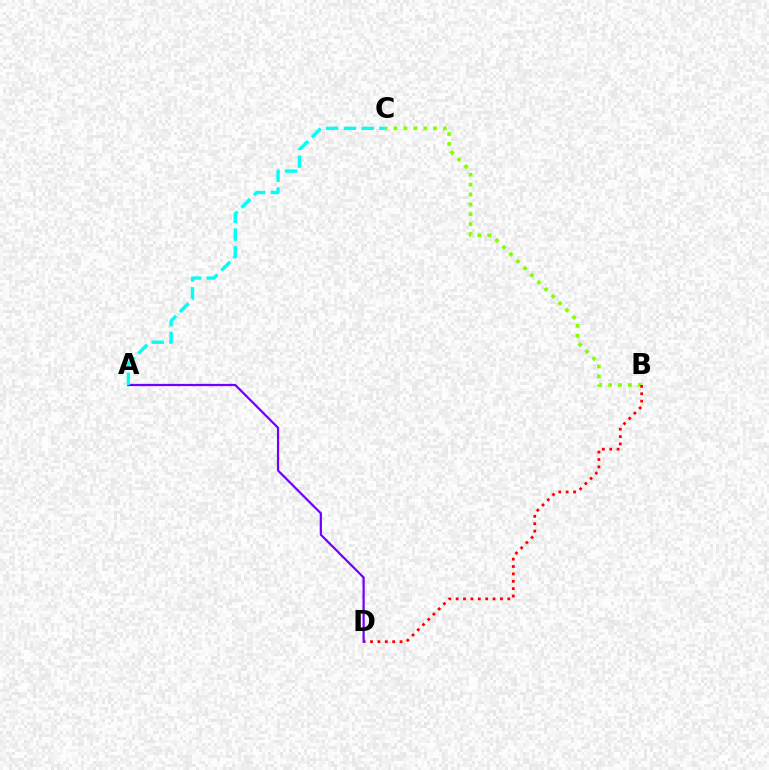{('B', 'C'): [{'color': '#84ff00', 'line_style': 'dotted', 'thickness': 2.69}], ('B', 'D'): [{'color': '#ff0000', 'line_style': 'dotted', 'thickness': 2.01}], ('A', 'D'): [{'color': '#7200ff', 'line_style': 'solid', 'thickness': 1.6}], ('A', 'C'): [{'color': '#00fff6', 'line_style': 'dashed', 'thickness': 2.42}]}